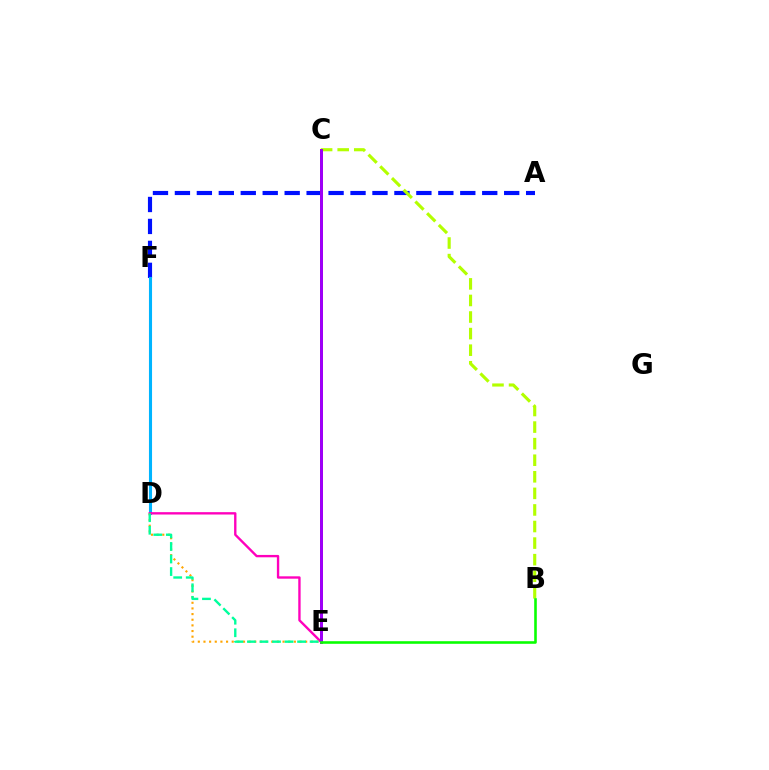{('A', 'F'): [{'color': '#0010ff', 'line_style': 'dashed', 'thickness': 2.98}], ('B', 'C'): [{'color': '#b3ff00', 'line_style': 'dashed', 'thickness': 2.25}], ('D', 'F'): [{'color': '#00b5ff', 'line_style': 'solid', 'thickness': 2.22}], ('D', 'E'): [{'color': '#ff00bd', 'line_style': 'solid', 'thickness': 1.7}, {'color': '#ffa500', 'line_style': 'dotted', 'thickness': 1.53}, {'color': '#00ff9d', 'line_style': 'dashed', 'thickness': 1.7}], ('C', 'E'): [{'color': '#ff0000', 'line_style': 'solid', 'thickness': 2.14}, {'color': '#9b00ff', 'line_style': 'solid', 'thickness': 2.08}], ('B', 'E'): [{'color': '#08ff00', 'line_style': 'solid', 'thickness': 1.86}]}